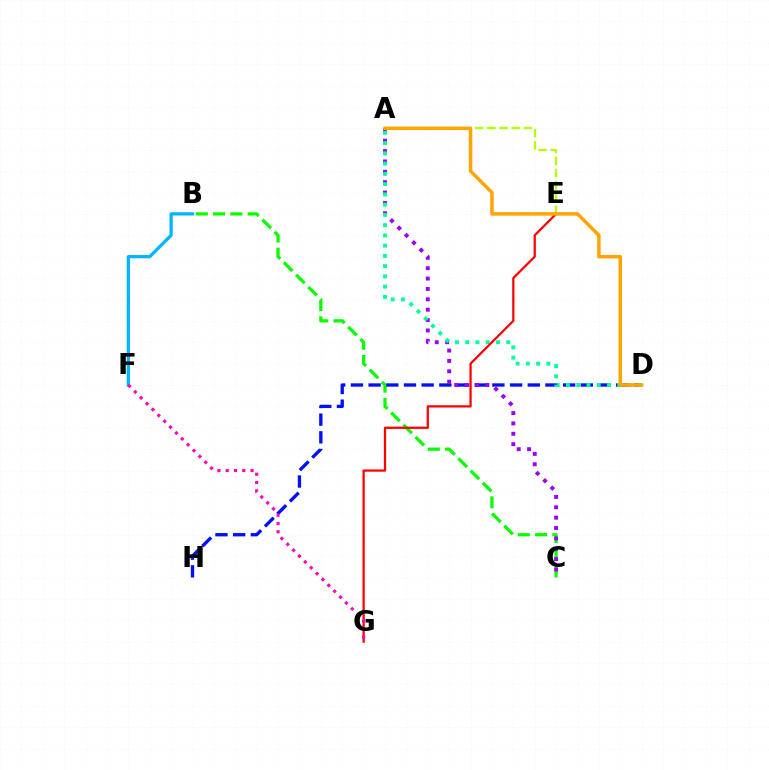{('B', 'C'): [{'color': '#08ff00', 'line_style': 'dashed', 'thickness': 2.34}], ('A', 'E'): [{'color': '#b3ff00', 'line_style': 'dashed', 'thickness': 1.66}], ('D', 'H'): [{'color': '#0010ff', 'line_style': 'dashed', 'thickness': 2.4}], ('B', 'F'): [{'color': '#00b5ff', 'line_style': 'solid', 'thickness': 2.34}], ('A', 'C'): [{'color': '#9b00ff', 'line_style': 'dotted', 'thickness': 2.82}], ('A', 'D'): [{'color': '#00ff9d', 'line_style': 'dotted', 'thickness': 2.79}, {'color': '#ffa500', 'line_style': 'solid', 'thickness': 2.52}], ('E', 'G'): [{'color': '#ff0000', 'line_style': 'solid', 'thickness': 1.62}], ('F', 'G'): [{'color': '#ff00bd', 'line_style': 'dotted', 'thickness': 2.25}]}